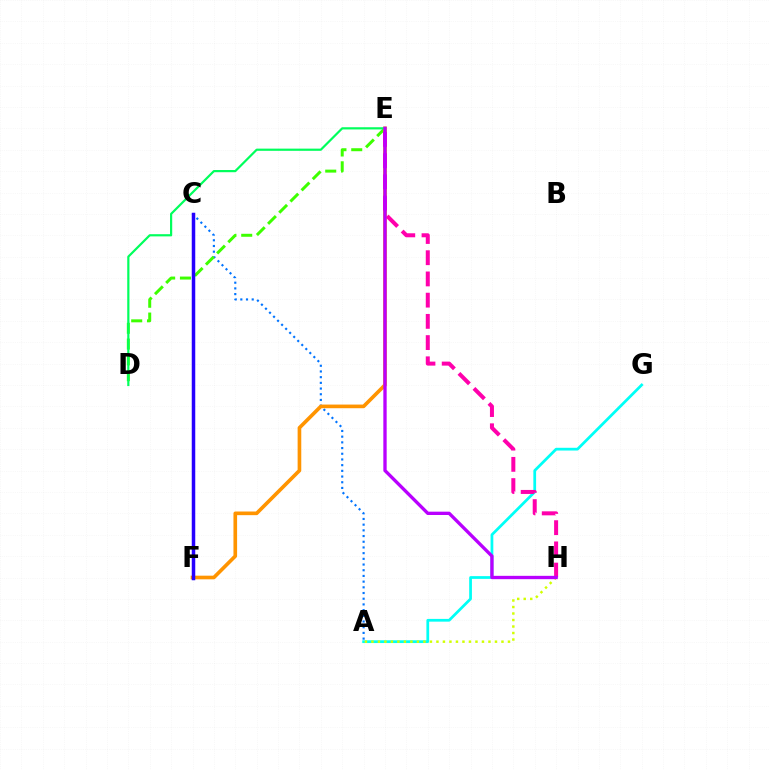{('A', 'C'): [{'color': '#0074ff', 'line_style': 'dotted', 'thickness': 1.55}], ('D', 'E'): [{'color': '#3dff00', 'line_style': 'dashed', 'thickness': 2.15}, {'color': '#00ff5c', 'line_style': 'solid', 'thickness': 1.58}], ('E', 'F'): [{'color': '#ff9400', 'line_style': 'solid', 'thickness': 2.63}], ('A', 'G'): [{'color': '#00fff6', 'line_style': 'solid', 'thickness': 1.98}], ('C', 'F'): [{'color': '#ff0000', 'line_style': 'solid', 'thickness': 1.89}, {'color': '#2500ff', 'line_style': 'solid', 'thickness': 2.52}], ('A', 'H'): [{'color': '#d1ff00', 'line_style': 'dotted', 'thickness': 1.77}], ('E', 'H'): [{'color': '#ff00ac', 'line_style': 'dashed', 'thickness': 2.88}, {'color': '#b900ff', 'line_style': 'solid', 'thickness': 2.4}]}